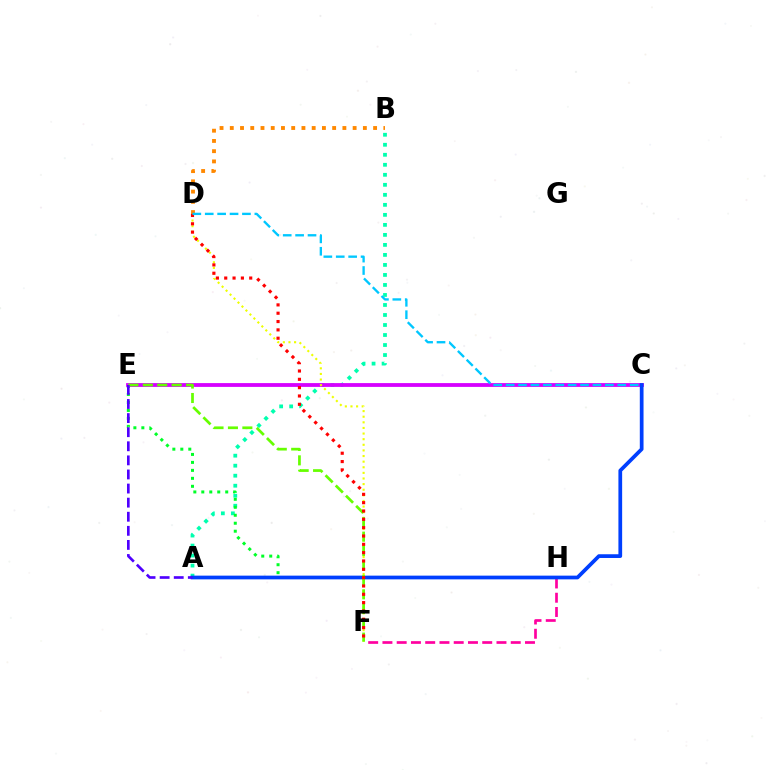{('A', 'B'): [{'color': '#00ffaf', 'line_style': 'dotted', 'thickness': 2.72}], ('F', 'H'): [{'color': '#ff00a0', 'line_style': 'dashed', 'thickness': 1.94}], ('E', 'H'): [{'color': '#00ff27', 'line_style': 'dotted', 'thickness': 2.17}], ('C', 'E'): [{'color': '#d600ff', 'line_style': 'solid', 'thickness': 2.74}], ('D', 'F'): [{'color': '#eeff00', 'line_style': 'dotted', 'thickness': 1.53}, {'color': '#ff0000', 'line_style': 'dotted', 'thickness': 2.26}], ('A', 'C'): [{'color': '#003fff', 'line_style': 'solid', 'thickness': 2.69}], ('E', 'F'): [{'color': '#66ff00', 'line_style': 'dashed', 'thickness': 1.96}], ('B', 'D'): [{'color': '#ff8800', 'line_style': 'dotted', 'thickness': 2.78}], ('A', 'E'): [{'color': '#4f00ff', 'line_style': 'dashed', 'thickness': 1.91}], ('C', 'D'): [{'color': '#00c7ff', 'line_style': 'dashed', 'thickness': 1.69}]}